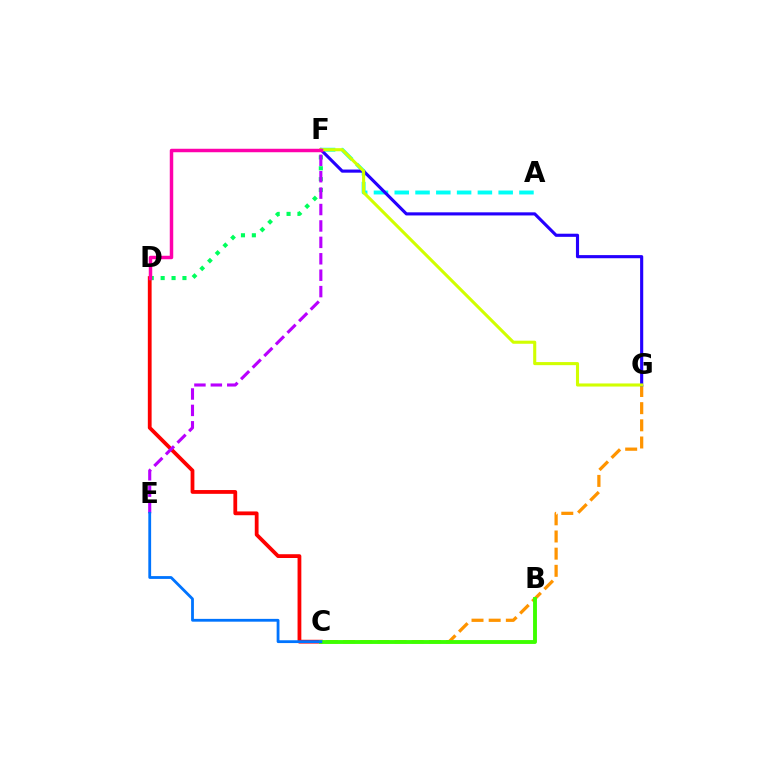{('C', 'D'): [{'color': '#ff0000', 'line_style': 'solid', 'thickness': 2.73}], ('D', 'F'): [{'color': '#00ff5c', 'line_style': 'dotted', 'thickness': 2.96}, {'color': '#ff00ac', 'line_style': 'solid', 'thickness': 2.5}], ('A', 'F'): [{'color': '#00fff6', 'line_style': 'dashed', 'thickness': 2.82}], ('C', 'G'): [{'color': '#ff9400', 'line_style': 'dashed', 'thickness': 2.33}], ('E', 'F'): [{'color': '#b900ff', 'line_style': 'dashed', 'thickness': 2.23}], ('B', 'C'): [{'color': '#3dff00', 'line_style': 'solid', 'thickness': 2.79}], ('C', 'E'): [{'color': '#0074ff', 'line_style': 'solid', 'thickness': 2.02}], ('F', 'G'): [{'color': '#2500ff', 'line_style': 'solid', 'thickness': 2.25}, {'color': '#d1ff00', 'line_style': 'solid', 'thickness': 2.22}]}